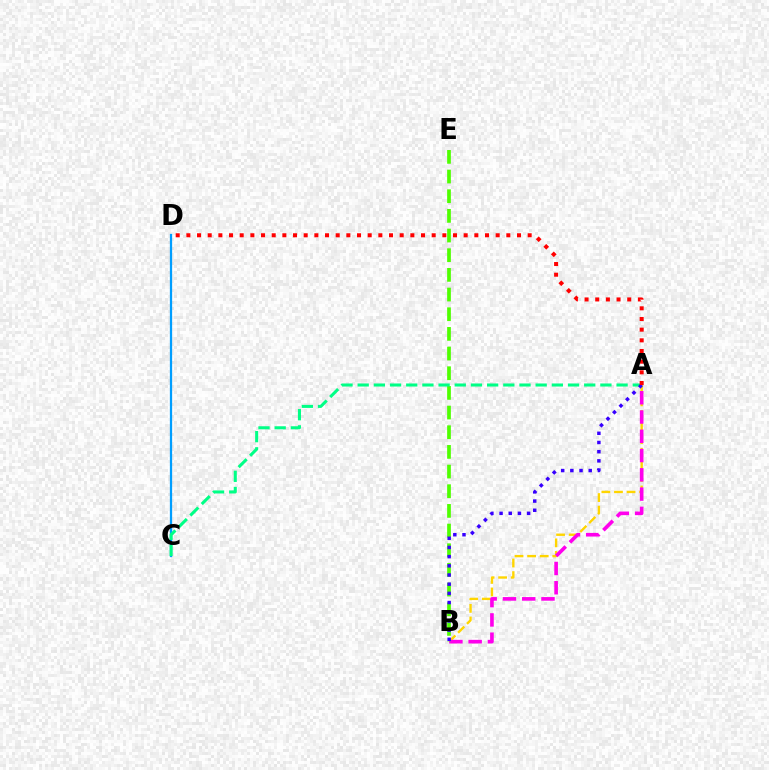{('A', 'B'): [{'color': '#ffd500', 'line_style': 'dashed', 'thickness': 1.71}, {'color': '#ff00ed', 'line_style': 'dashed', 'thickness': 2.62}, {'color': '#3700ff', 'line_style': 'dotted', 'thickness': 2.5}], ('B', 'E'): [{'color': '#4fff00', 'line_style': 'dashed', 'thickness': 2.67}], ('C', 'D'): [{'color': '#009eff', 'line_style': 'solid', 'thickness': 1.63}], ('A', 'C'): [{'color': '#00ff86', 'line_style': 'dashed', 'thickness': 2.2}], ('A', 'D'): [{'color': '#ff0000', 'line_style': 'dotted', 'thickness': 2.9}]}